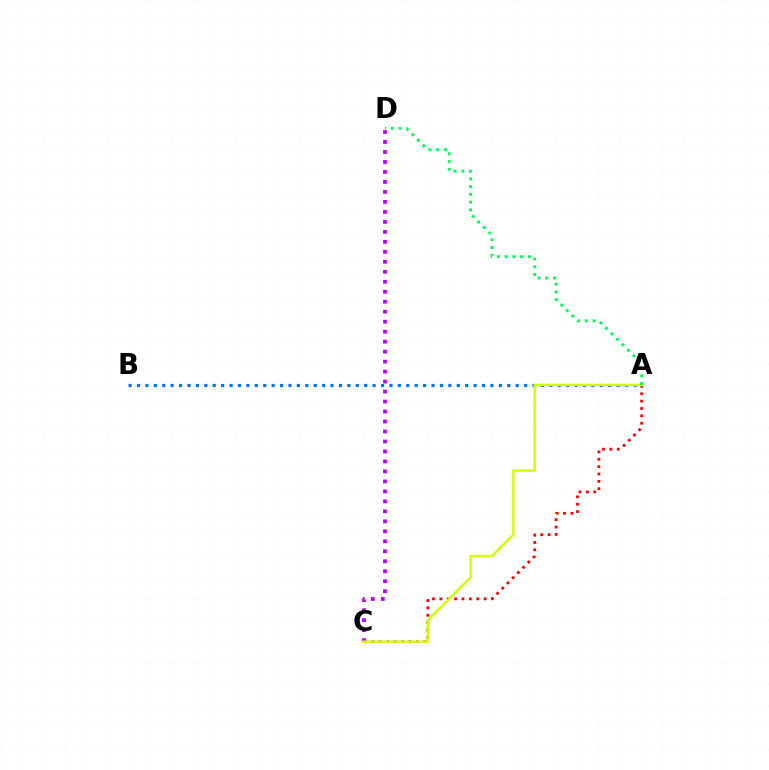{('A', 'C'): [{'color': '#ff0000', 'line_style': 'dotted', 'thickness': 2.0}, {'color': '#d1ff00', 'line_style': 'solid', 'thickness': 1.75}], ('A', 'B'): [{'color': '#0074ff', 'line_style': 'dotted', 'thickness': 2.29}], ('C', 'D'): [{'color': '#b900ff', 'line_style': 'dotted', 'thickness': 2.71}], ('A', 'D'): [{'color': '#00ff5c', 'line_style': 'dotted', 'thickness': 2.11}]}